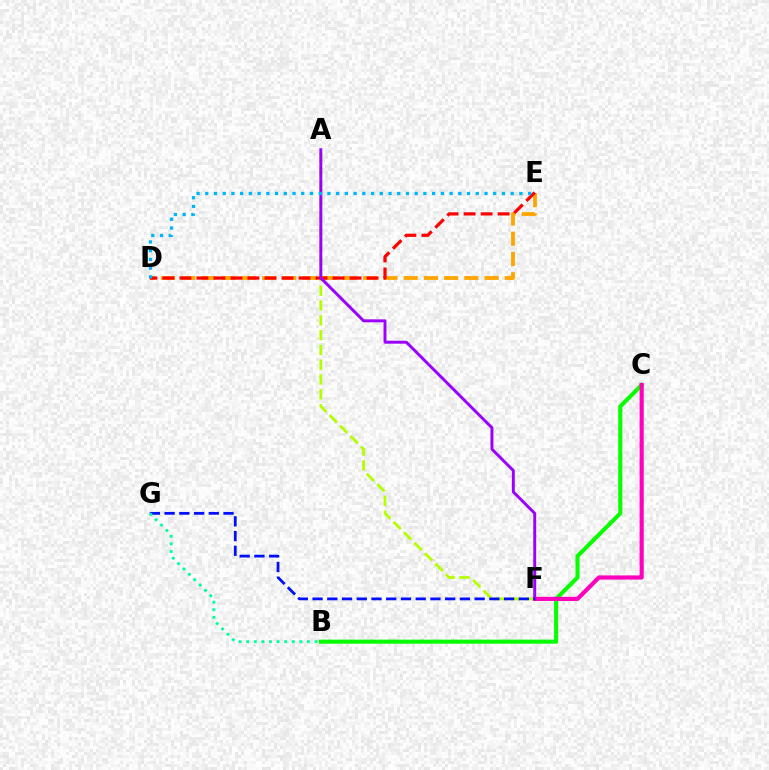{('D', 'E'): [{'color': '#ffa500', 'line_style': 'dashed', 'thickness': 2.75}, {'color': '#ff0000', 'line_style': 'dashed', 'thickness': 2.31}, {'color': '#00b5ff', 'line_style': 'dotted', 'thickness': 2.37}], ('B', 'C'): [{'color': '#08ff00', 'line_style': 'solid', 'thickness': 2.94}], ('C', 'F'): [{'color': '#ff00bd', 'line_style': 'solid', 'thickness': 2.99}], ('A', 'F'): [{'color': '#b3ff00', 'line_style': 'dashed', 'thickness': 2.01}, {'color': '#9b00ff', 'line_style': 'solid', 'thickness': 2.12}], ('F', 'G'): [{'color': '#0010ff', 'line_style': 'dashed', 'thickness': 2.0}], ('B', 'G'): [{'color': '#00ff9d', 'line_style': 'dotted', 'thickness': 2.06}]}